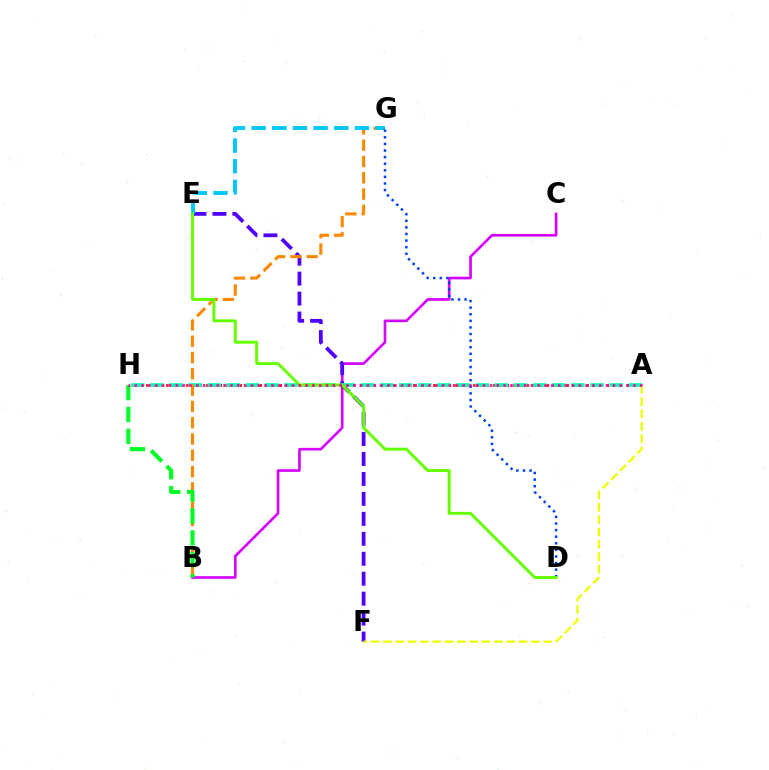{('B', 'C'): [{'color': '#d600ff', 'line_style': 'solid', 'thickness': 1.9}], ('A', 'H'): [{'color': '#ff0000', 'line_style': 'dotted', 'thickness': 1.81}, {'color': '#00ffaf', 'line_style': 'dashed', 'thickness': 2.6}, {'color': '#ff00a0', 'line_style': 'dotted', 'thickness': 1.86}], ('E', 'F'): [{'color': '#4f00ff', 'line_style': 'dashed', 'thickness': 2.71}], ('B', 'G'): [{'color': '#ff8800', 'line_style': 'dashed', 'thickness': 2.21}], ('A', 'F'): [{'color': '#eeff00', 'line_style': 'dashed', 'thickness': 1.68}], ('E', 'G'): [{'color': '#00c7ff', 'line_style': 'dashed', 'thickness': 2.8}], ('B', 'H'): [{'color': '#00ff27', 'line_style': 'dashed', 'thickness': 2.97}], ('D', 'G'): [{'color': '#003fff', 'line_style': 'dotted', 'thickness': 1.79}], ('D', 'E'): [{'color': '#66ff00', 'line_style': 'solid', 'thickness': 2.12}]}